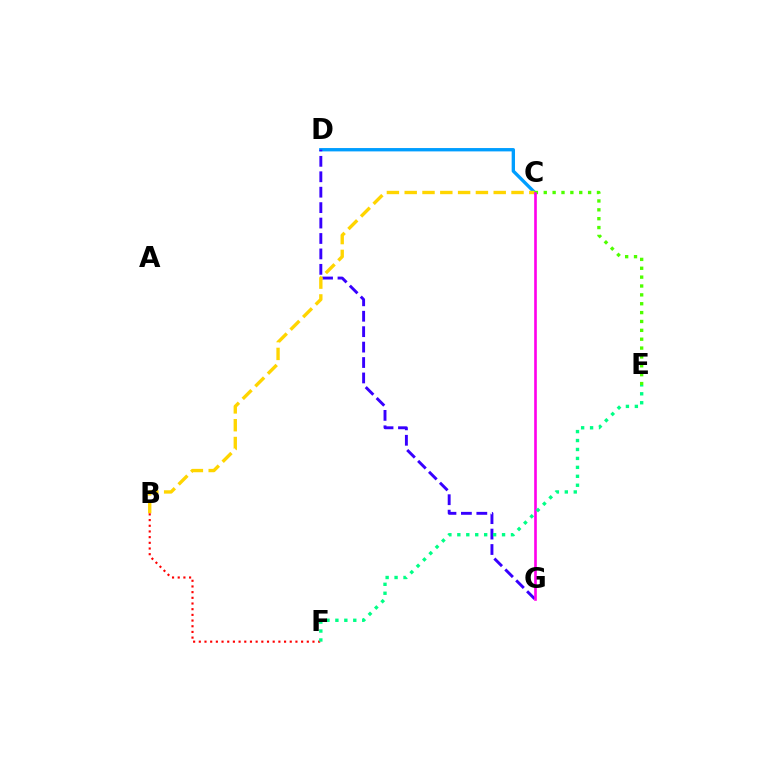{('C', 'D'): [{'color': '#009eff', 'line_style': 'solid', 'thickness': 2.41}], ('D', 'G'): [{'color': '#3700ff', 'line_style': 'dashed', 'thickness': 2.1}], ('B', 'C'): [{'color': '#ffd500', 'line_style': 'dashed', 'thickness': 2.42}], ('C', 'E'): [{'color': '#4fff00', 'line_style': 'dotted', 'thickness': 2.41}], ('B', 'F'): [{'color': '#ff0000', 'line_style': 'dotted', 'thickness': 1.54}], ('C', 'G'): [{'color': '#ff00ed', 'line_style': 'solid', 'thickness': 1.9}], ('E', 'F'): [{'color': '#00ff86', 'line_style': 'dotted', 'thickness': 2.43}]}